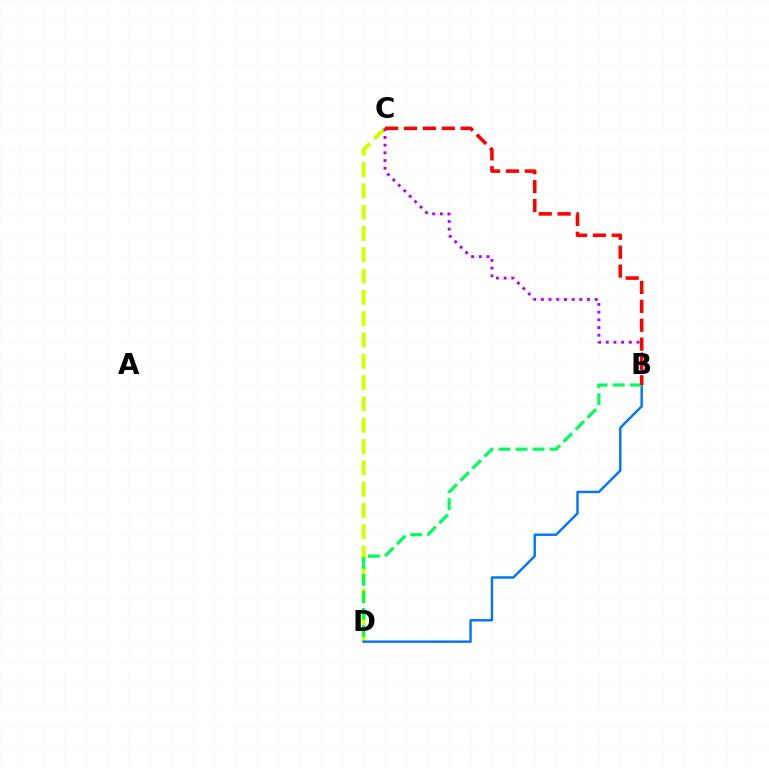{('C', 'D'): [{'color': '#d1ff00', 'line_style': 'dashed', 'thickness': 2.89}], ('B', 'C'): [{'color': '#b900ff', 'line_style': 'dotted', 'thickness': 2.09}, {'color': '#ff0000', 'line_style': 'dashed', 'thickness': 2.57}], ('B', 'D'): [{'color': '#0074ff', 'line_style': 'solid', 'thickness': 1.74}, {'color': '#00ff5c', 'line_style': 'dashed', 'thickness': 2.31}]}